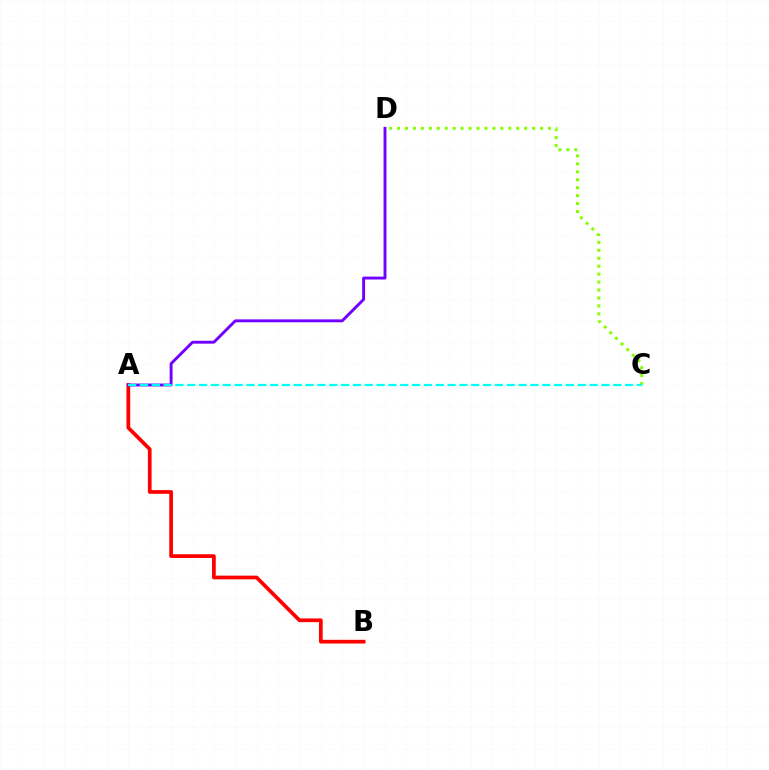{('A', 'B'): [{'color': '#ff0000', 'line_style': 'solid', 'thickness': 2.67}], ('C', 'D'): [{'color': '#84ff00', 'line_style': 'dotted', 'thickness': 2.16}], ('A', 'D'): [{'color': '#7200ff', 'line_style': 'solid', 'thickness': 2.09}], ('A', 'C'): [{'color': '#00fff6', 'line_style': 'dashed', 'thickness': 1.61}]}